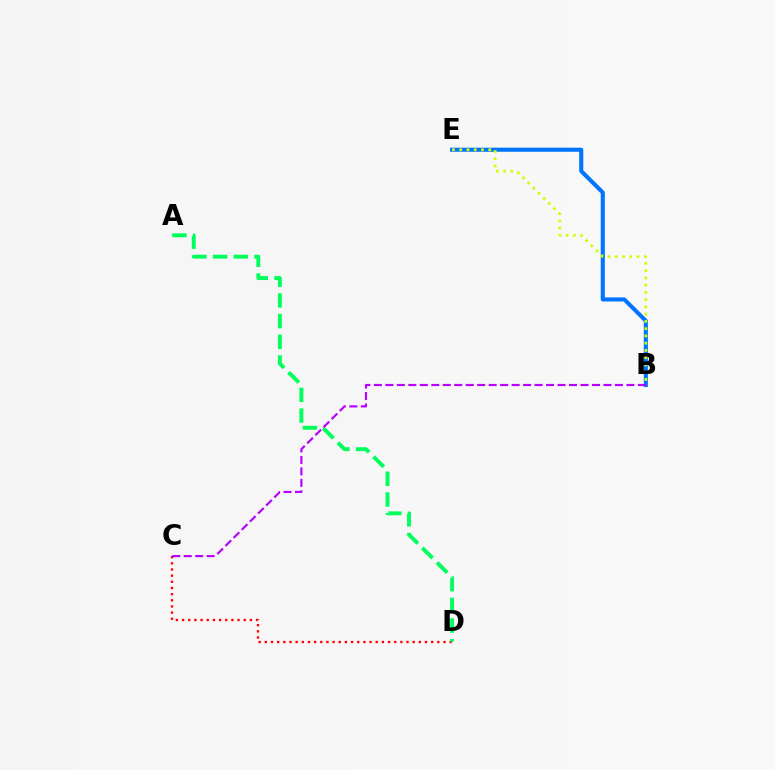{('B', 'E'): [{'color': '#0074ff', 'line_style': 'solid', 'thickness': 2.94}, {'color': '#d1ff00', 'line_style': 'dotted', 'thickness': 1.97}], ('C', 'D'): [{'color': '#ff0000', 'line_style': 'dotted', 'thickness': 1.67}], ('A', 'D'): [{'color': '#00ff5c', 'line_style': 'dashed', 'thickness': 2.81}], ('B', 'C'): [{'color': '#b900ff', 'line_style': 'dashed', 'thickness': 1.56}]}